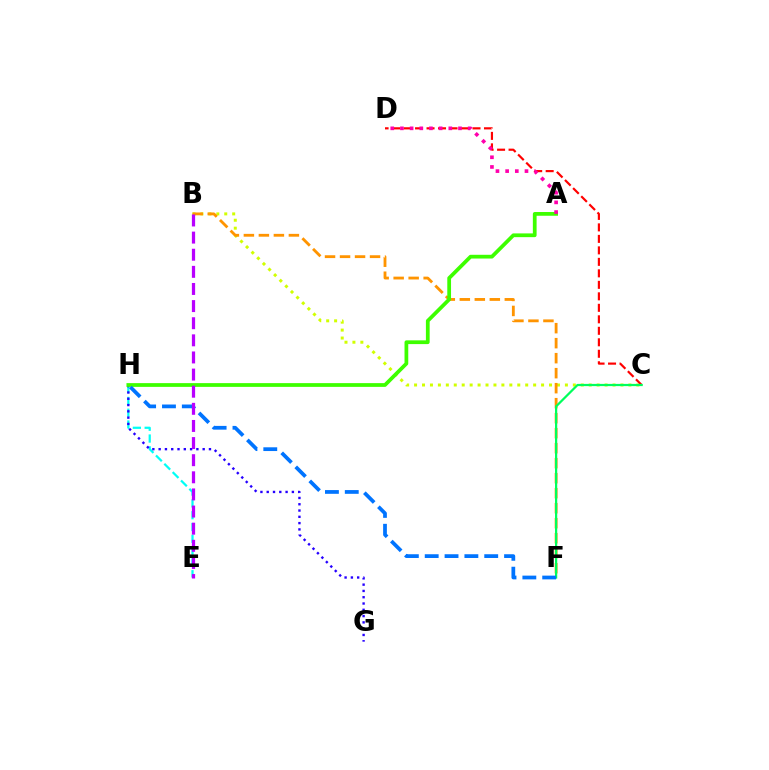{('B', 'C'): [{'color': '#d1ff00', 'line_style': 'dotted', 'thickness': 2.16}], ('B', 'F'): [{'color': '#ff9400', 'line_style': 'dashed', 'thickness': 2.04}], ('C', 'D'): [{'color': '#ff0000', 'line_style': 'dashed', 'thickness': 1.56}], ('E', 'H'): [{'color': '#00fff6', 'line_style': 'dashed', 'thickness': 1.6}], ('G', 'H'): [{'color': '#2500ff', 'line_style': 'dotted', 'thickness': 1.71}], ('C', 'F'): [{'color': '#00ff5c', 'line_style': 'solid', 'thickness': 1.6}], ('A', 'H'): [{'color': '#3dff00', 'line_style': 'solid', 'thickness': 2.7}], ('F', 'H'): [{'color': '#0074ff', 'line_style': 'dashed', 'thickness': 2.7}], ('B', 'E'): [{'color': '#b900ff', 'line_style': 'dashed', 'thickness': 2.33}], ('A', 'D'): [{'color': '#ff00ac', 'line_style': 'dotted', 'thickness': 2.63}]}